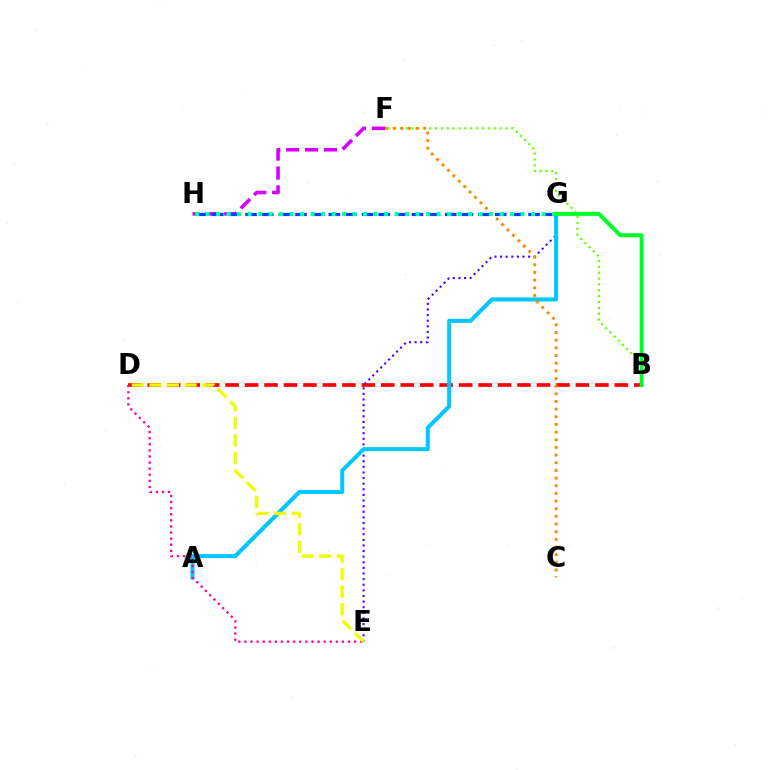{('B', 'D'): [{'color': '#ff0000', 'line_style': 'dashed', 'thickness': 2.64}], ('E', 'G'): [{'color': '#4f00ff', 'line_style': 'dotted', 'thickness': 1.53}], ('A', 'G'): [{'color': '#00c7ff', 'line_style': 'solid', 'thickness': 2.92}], ('B', 'F'): [{'color': '#66ff00', 'line_style': 'dotted', 'thickness': 1.59}], ('D', 'E'): [{'color': '#ff00a0', 'line_style': 'dotted', 'thickness': 1.66}, {'color': '#eeff00', 'line_style': 'dashed', 'thickness': 2.38}], ('F', 'H'): [{'color': '#d600ff', 'line_style': 'dashed', 'thickness': 2.57}], ('C', 'F'): [{'color': '#ff8800', 'line_style': 'dotted', 'thickness': 2.08}], ('G', 'H'): [{'color': '#003fff', 'line_style': 'dashed', 'thickness': 2.26}, {'color': '#00ffaf', 'line_style': 'dotted', 'thickness': 2.85}], ('B', 'G'): [{'color': '#00ff27', 'line_style': 'solid', 'thickness': 2.86}]}